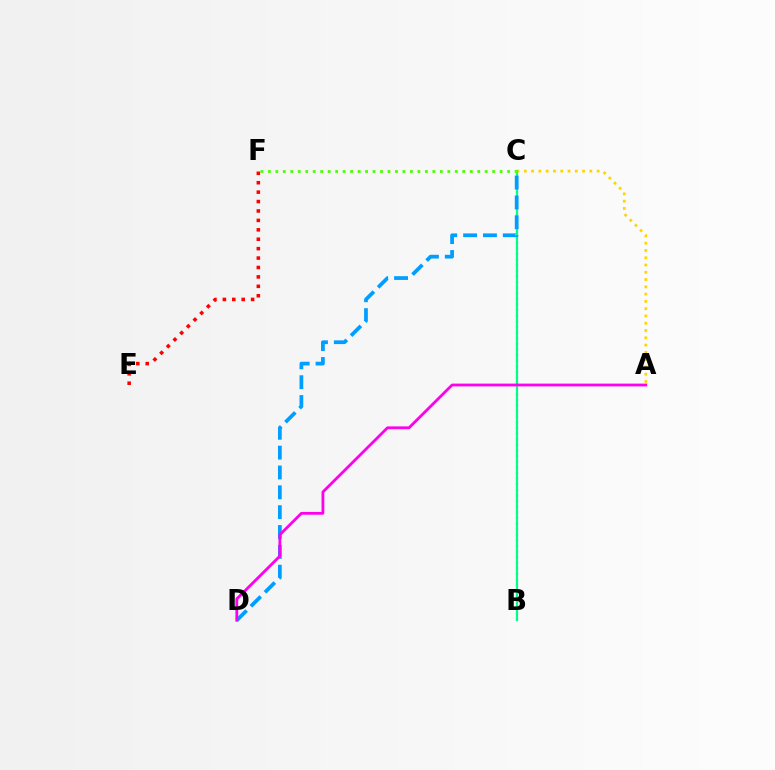{('B', 'C'): [{'color': '#3700ff', 'line_style': 'dotted', 'thickness': 1.53}, {'color': '#00ff86', 'line_style': 'solid', 'thickness': 1.56}], ('A', 'C'): [{'color': '#ffd500', 'line_style': 'dotted', 'thickness': 1.98}], ('E', 'F'): [{'color': '#ff0000', 'line_style': 'dotted', 'thickness': 2.56}], ('C', 'D'): [{'color': '#009eff', 'line_style': 'dashed', 'thickness': 2.7}], ('A', 'D'): [{'color': '#ff00ed', 'line_style': 'solid', 'thickness': 2.01}], ('C', 'F'): [{'color': '#4fff00', 'line_style': 'dotted', 'thickness': 2.03}]}